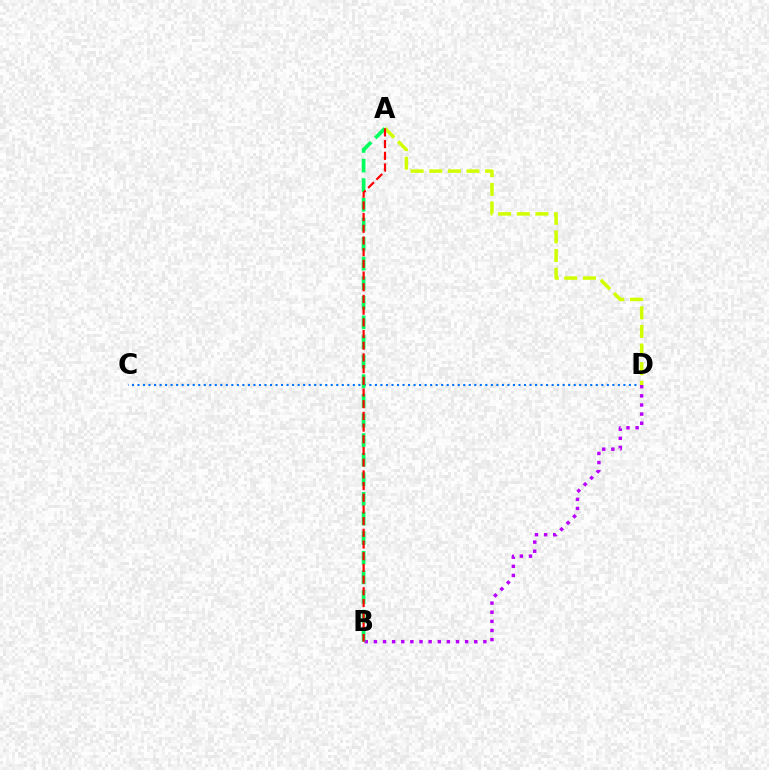{('C', 'D'): [{'color': '#0074ff', 'line_style': 'dotted', 'thickness': 1.5}], ('A', 'D'): [{'color': '#d1ff00', 'line_style': 'dashed', 'thickness': 2.53}], ('B', 'D'): [{'color': '#b900ff', 'line_style': 'dotted', 'thickness': 2.48}], ('A', 'B'): [{'color': '#00ff5c', 'line_style': 'dashed', 'thickness': 2.66}, {'color': '#ff0000', 'line_style': 'dashed', 'thickness': 1.59}]}